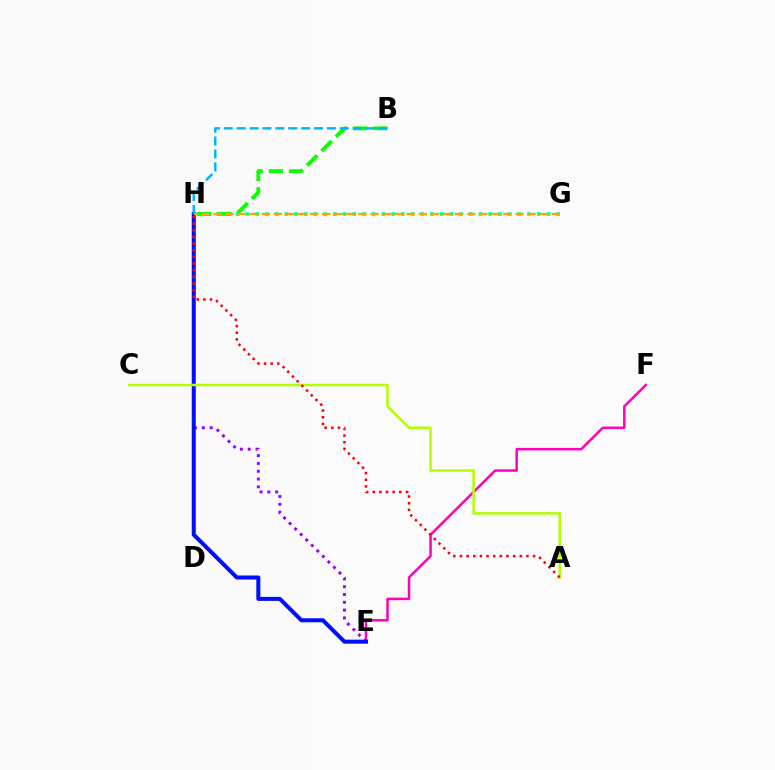{('E', 'F'): [{'color': '#ff00bd', 'line_style': 'solid', 'thickness': 1.8}], ('E', 'H'): [{'color': '#9b00ff', 'line_style': 'dotted', 'thickness': 2.12}, {'color': '#0010ff', 'line_style': 'solid', 'thickness': 2.9}], ('G', 'H'): [{'color': '#00ff9d', 'line_style': 'dotted', 'thickness': 2.64}, {'color': '#ffa500', 'line_style': 'dashed', 'thickness': 1.64}], ('A', 'C'): [{'color': '#b3ff00', 'line_style': 'solid', 'thickness': 1.81}], ('B', 'H'): [{'color': '#08ff00', 'line_style': 'dashed', 'thickness': 2.77}, {'color': '#00b5ff', 'line_style': 'dashed', 'thickness': 1.75}], ('A', 'H'): [{'color': '#ff0000', 'line_style': 'dotted', 'thickness': 1.81}]}